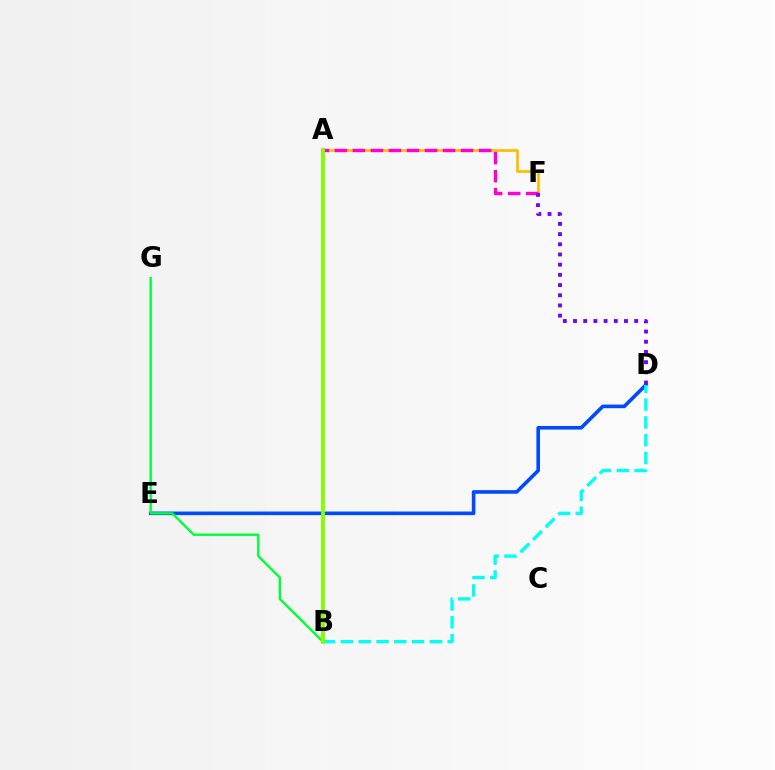{('D', 'E'): [{'color': '#004bff', 'line_style': 'solid', 'thickness': 2.6}], ('A', 'F'): [{'color': '#ffbd00', 'line_style': 'solid', 'thickness': 1.98}, {'color': '#ff00cf', 'line_style': 'dashed', 'thickness': 2.45}], ('D', 'F'): [{'color': '#7200ff', 'line_style': 'dotted', 'thickness': 2.77}], ('B', 'G'): [{'color': '#00ff39', 'line_style': 'solid', 'thickness': 1.73}], ('B', 'D'): [{'color': '#00fff6', 'line_style': 'dashed', 'thickness': 2.42}], ('A', 'B'): [{'color': '#ff0000', 'line_style': 'solid', 'thickness': 1.77}, {'color': '#84ff00', 'line_style': 'solid', 'thickness': 2.76}]}